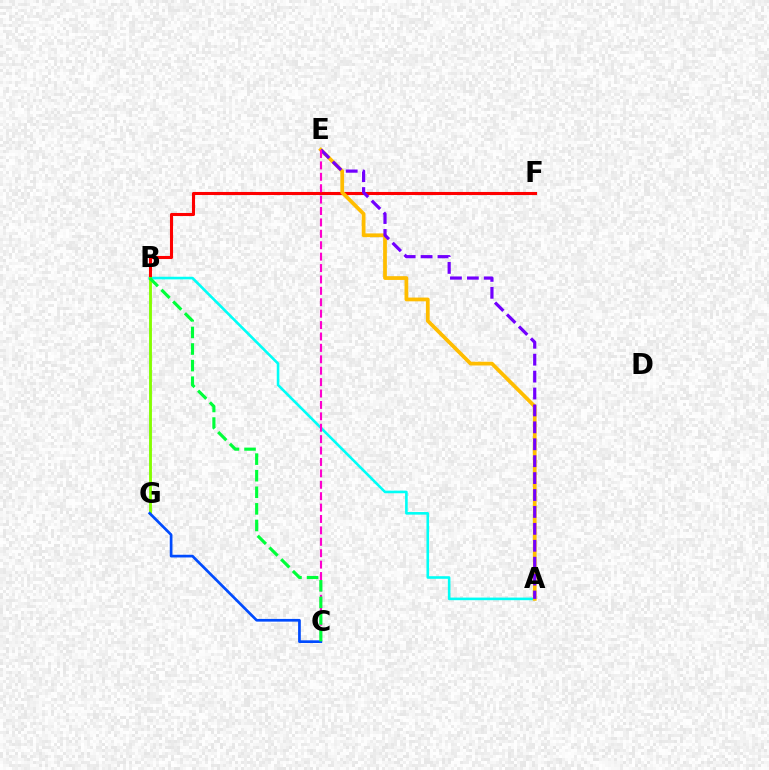{('A', 'B'): [{'color': '#00fff6', 'line_style': 'solid', 'thickness': 1.87}], ('B', 'F'): [{'color': '#ff0000', 'line_style': 'solid', 'thickness': 2.21}], ('A', 'E'): [{'color': '#ffbd00', 'line_style': 'solid', 'thickness': 2.7}, {'color': '#7200ff', 'line_style': 'dashed', 'thickness': 2.3}], ('B', 'G'): [{'color': '#84ff00', 'line_style': 'solid', 'thickness': 2.07}], ('C', 'E'): [{'color': '#ff00cf', 'line_style': 'dashed', 'thickness': 1.55}], ('C', 'G'): [{'color': '#004bff', 'line_style': 'solid', 'thickness': 1.94}], ('B', 'C'): [{'color': '#00ff39', 'line_style': 'dashed', 'thickness': 2.25}]}